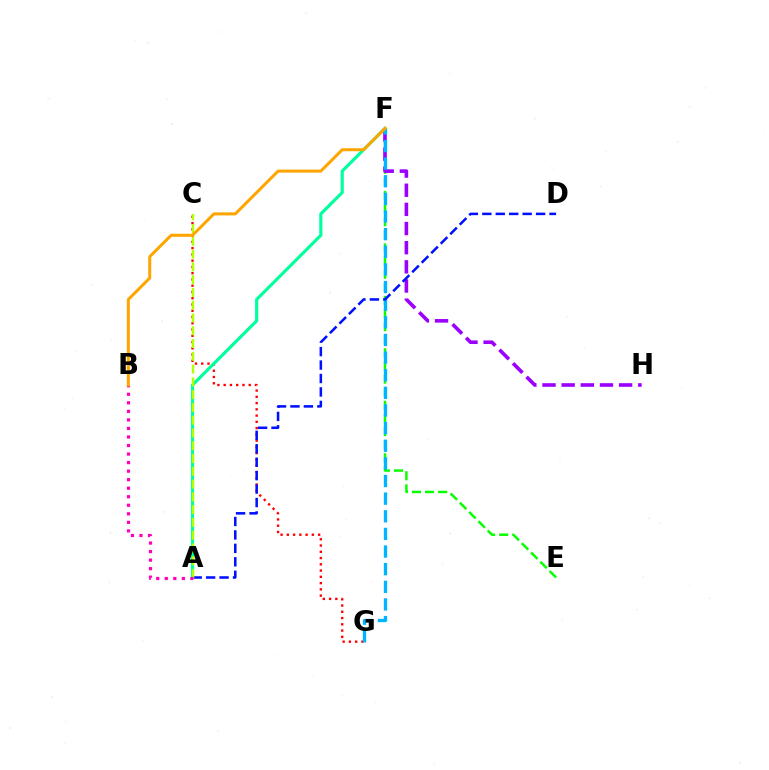{('E', 'F'): [{'color': '#08ff00', 'line_style': 'dashed', 'thickness': 1.78}], ('C', 'G'): [{'color': '#ff0000', 'line_style': 'dotted', 'thickness': 1.7}], ('F', 'H'): [{'color': '#9b00ff', 'line_style': 'dashed', 'thickness': 2.6}], ('F', 'G'): [{'color': '#00b5ff', 'line_style': 'dashed', 'thickness': 2.4}], ('A', 'D'): [{'color': '#0010ff', 'line_style': 'dashed', 'thickness': 1.83}], ('A', 'F'): [{'color': '#00ff9d', 'line_style': 'solid', 'thickness': 2.26}], ('A', 'C'): [{'color': '#b3ff00', 'line_style': 'dashed', 'thickness': 1.74}], ('A', 'B'): [{'color': '#ff00bd', 'line_style': 'dotted', 'thickness': 2.32}], ('B', 'F'): [{'color': '#ffa500', 'line_style': 'solid', 'thickness': 2.16}]}